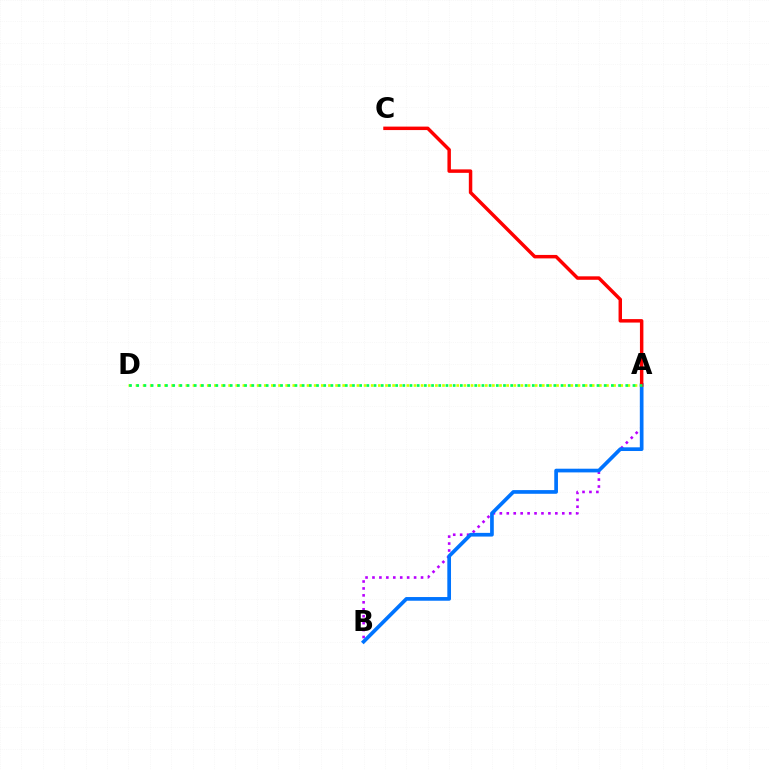{('A', 'D'): [{'color': '#d1ff00', 'line_style': 'dotted', 'thickness': 1.94}, {'color': '#00ff5c', 'line_style': 'dotted', 'thickness': 1.95}], ('A', 'B'): [{'color': '#b900ff', 'line_style': 'dotted', 'thickness': 1.88}, {'color': '#0074ff', 'line_style': 'solid', 'thickness': 2.66}], ('A', 'C'): [{'color': '#ff0000', 'line_style': 'solid', 'thickness': 2.49}]}